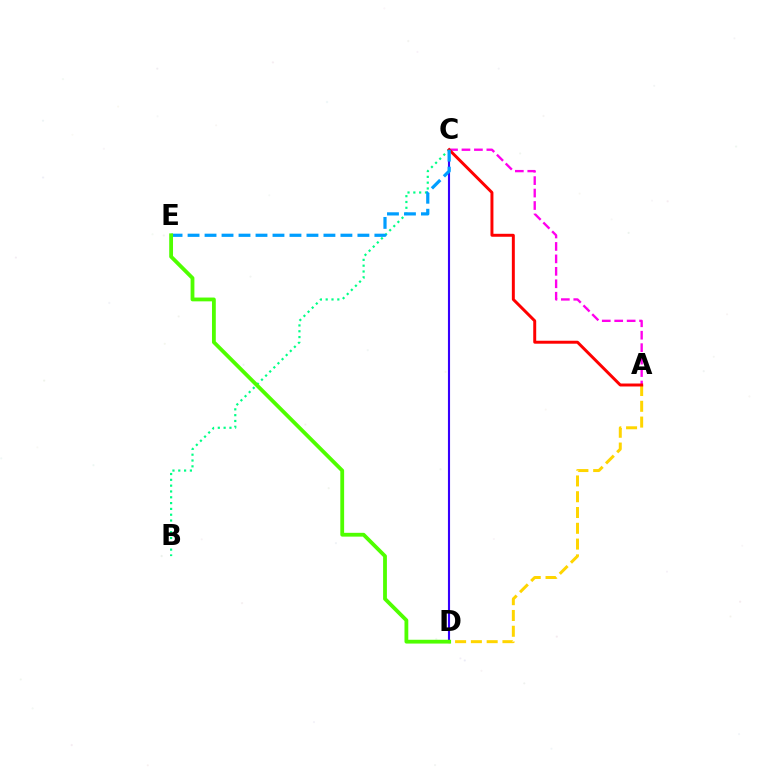{('B', 'C'): [{'color': '#00ff86', 'line_style': 'dotted', 'thickness': 1.58}], ('A', 'C'): [{'color': '#ff00ed', 'line_style': 'dashed', 'thickness': 1.69}, {'color': '#ff0000', 'line_style': 'solid', 'thickness': 2.13}], ('A', 'D'): [{'color': '#ffd500', 'line_style': 'dashed', 'thickness': 2.14}], ('C', 'D'): [{'color': '#3700ff', 'line_style': 'solid', 'thickness': 1.52}], ('C', 'E'): [{'color': '#009eff', 'line_style': 'dashed', 'thickness': 2.31}], ('D', 'E'): [{'color': '#4fff00', 'line_style': 'solid', 'thickness': 2.74}]}